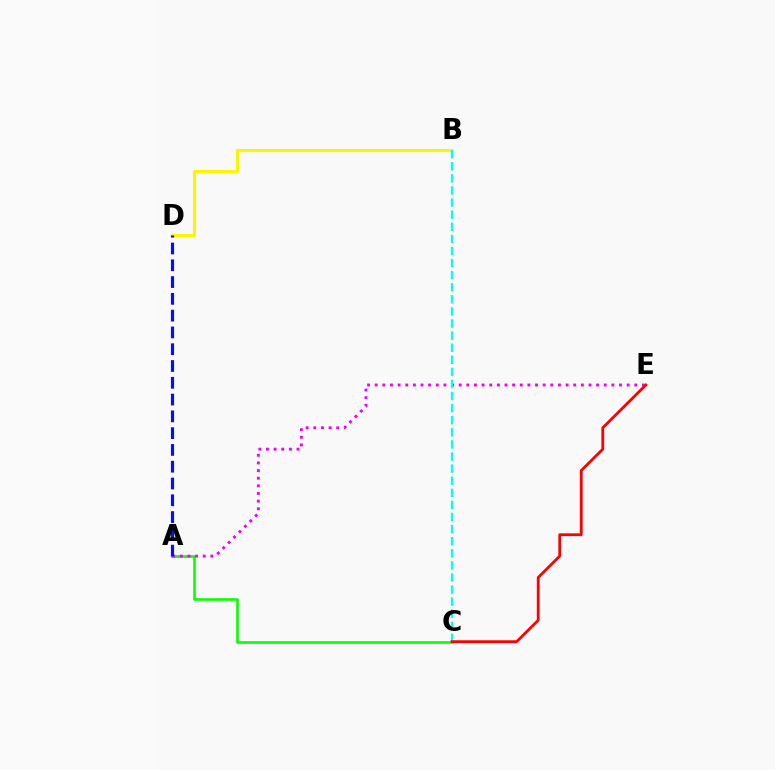{('A', 'C'): [{'color': '#08ff00', 'line_style': 'solid', 'thickness': 1.86}], ('B', 'D'): [{'color': '#fcf500', 'line_style': 'solid', 'thickness': 2.25}], ('A', 'E'): [{'color': '#ee00ff', 'line_style': 'dotted', 'thickness': 2.07}], ('B', 'C'): [{'color': '#00fff6', 'line_style': 'dashed', 'thickness': 1.64}], ('C', 'E'): [{'color': '#ff0000', 'line_style': 'solid', 'thickness': 2.01}], ('A', 'D'): [{'color': '#0010ff', 'line_style': 'dashed', 'thickness': 2.28}]}